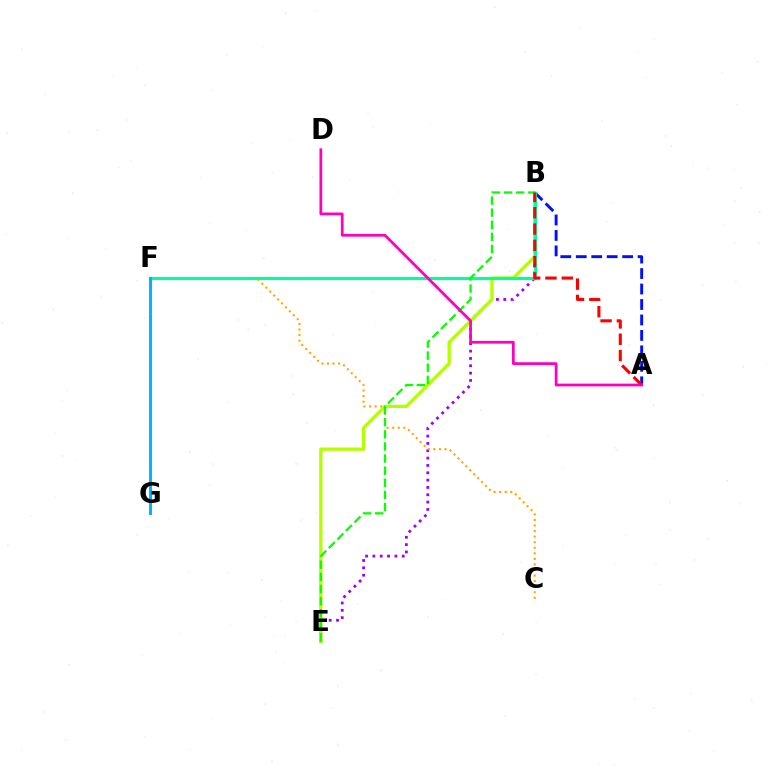{('B', 'E'): [{'color': '#9b00ff', 'line_style': 'dotted', 'thickness': 1.99}, {'color': '#b3ff00', 'line_style': 'solid', 'thickness': 2.38}, {'color': '#08ff00', 'line_style': 'dashed', 'thickness': 1.65}], ('A', 'B'): [{'color': '#0010ff', 'line_style': 'dashed', 'thickness': 2.1}, {'color': '#ff0000', 'line_style': 'dashed', 'thickness': 2.22}], ('C', 'F'): [{'color': '#ffa500', 'line_style': 'dotted', 'thickness': 1.51}], ('B', 'F'): [{'color': '#00ff9d', 'line_style': 'solid', 'thickness': 2.25}], ('F', 'G'): [{'color': '#00b5ff', 'line_style': 'solid', 'thickness': 2.21}], ('A', 'D'): [{'color': '#ff00bd', 'line_style': 'solid', 'thickness': 1.97}]}